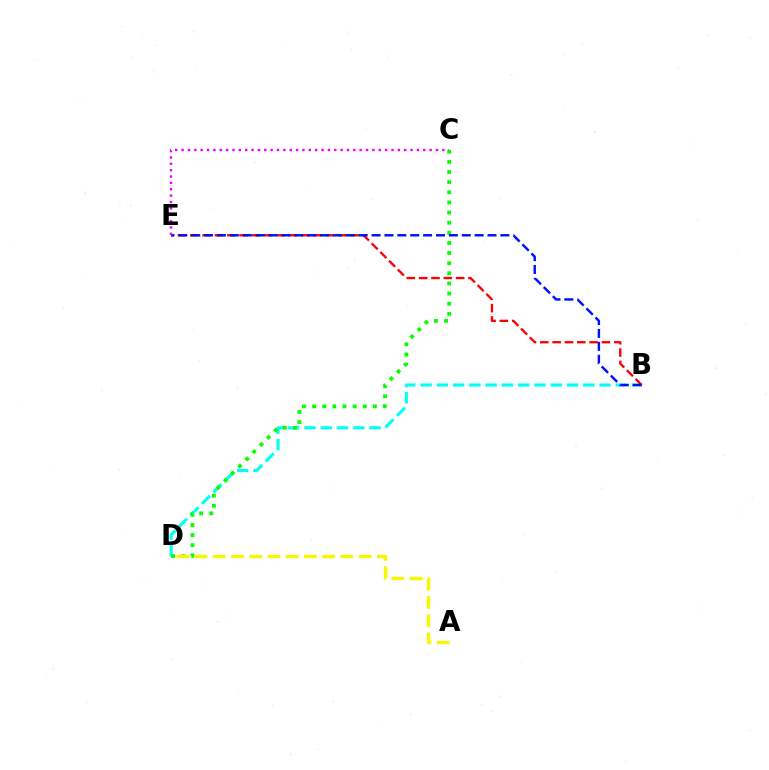{('B', 'D'): [{'color': '#00fff6', 'line_style': 'dashed', 'thickness': 2.21}], ('C', 'D'): [{'color': '#08ff00', 'line_style': 'dotted', 'thickness': 2.75}], ('B', 'E'): [{'color': '#ff0000', 'line_style': 'dashed', 'thickness': 1.67}, {'color': '#0010ff', 'line_style': 'dashed', 'thickness': 1.75}], ('A', 'D'): [{'color': '#fcf500', 'line_style': 'dashed', 'thickness': 2.48}], ('C', 'E'): [{'color': '#ee00ff', 'line_style': 'dotted', 'thickness': 1.73}]}